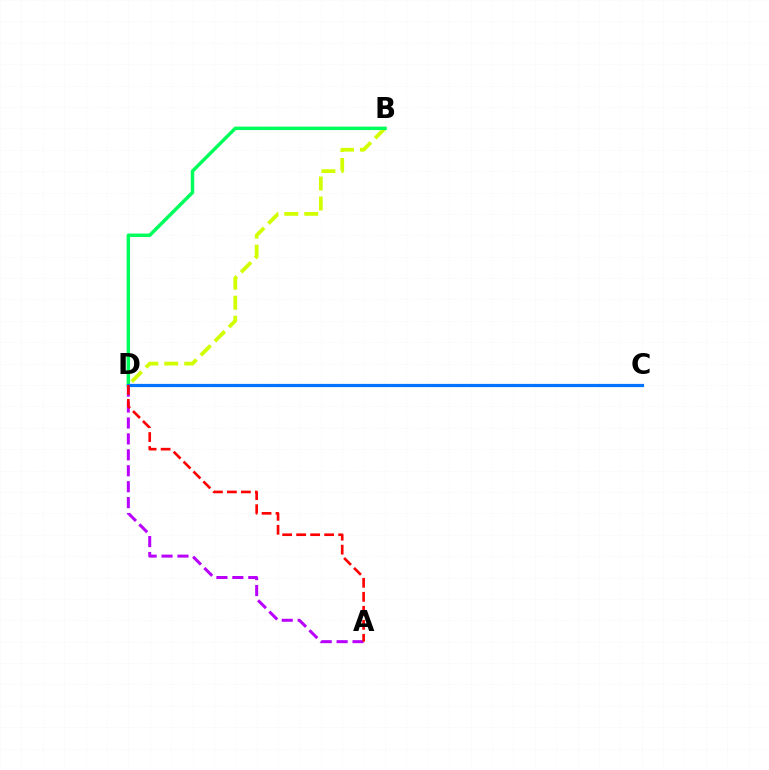{('B', 'D'): [{'color': '#d1ff00', 'line_style': 'dashed', 'thickness': 2.71}, {'color': '#00ff5c', 'line_style': 'solid', 'thickness': 2.49}], ('A', 'D'): [{'color': '#b900ff', 'line_style': 'dashed', 'thickness': 2.16}, {'color': '#ff0000', 'line_style': 'dashed', 'thickness': 1.9}], ('C', 'D'): [{'color': '#0074ff', 'line_style': 'solid', 'thickness': 2.31}]}